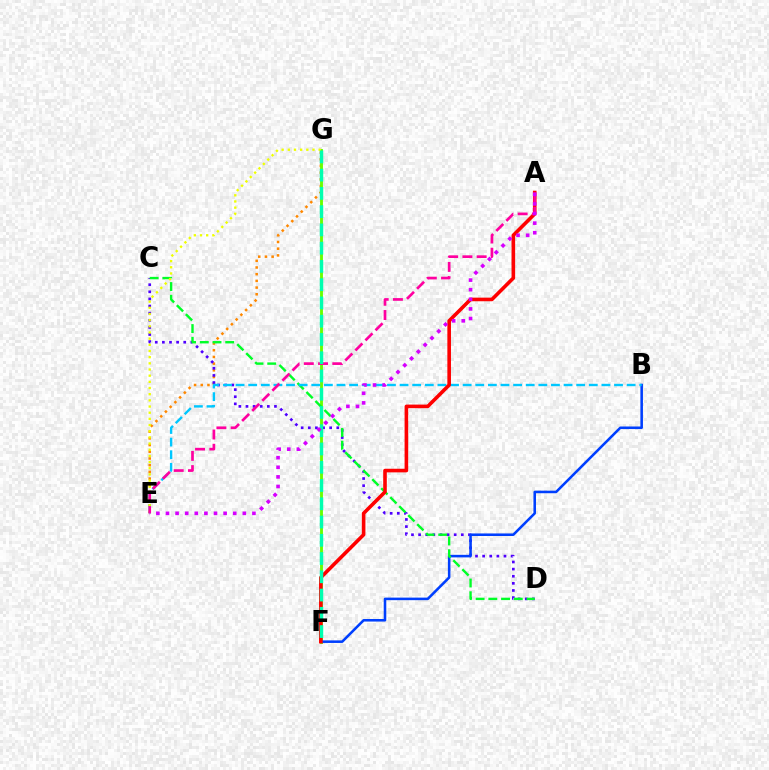{('E', 'G'): [{'color': '#ff8800', 'line_style': 'dotted', 'thickness': 1.82}, {'color': '#eeff00', 'line_style': 'dotted', 'thickness': 1.68}], ('C', 'D'): [{'color': '#4f00ff', 'line_style': 'dotted', 'thickness': 1.93}, {'color': '#00ff27', 'line_style': 'dashed', 'thickness': 1.73}], ('F', 'G'): [{'color': '#66ff00', 'line_style': 'solid', 'thickness': 2.06}, {'color': '#00ffaf', 'line_style': 'dashed', 'thickness': 2.48}], ('B', 'F'): [{'color': '#003fff', 'line_style': 'solid', 'thickness': 1.84}], ('B', 'E'): [{'color': '#00c7ff', 'line_style': 'dashed', 'thickness': 1.71}], ('A', 'F'): [{'color': '#ff0000', 'line_style': 'solid', 'thickness': 2.6}], ('A', 'E'): [{'color': '#ff00a0', 'line_style': 'dashed', 'thickness': 1.94}, {'color': '#d600ff', 'line_style': 'dotted', 'thickness': 2.61}]}